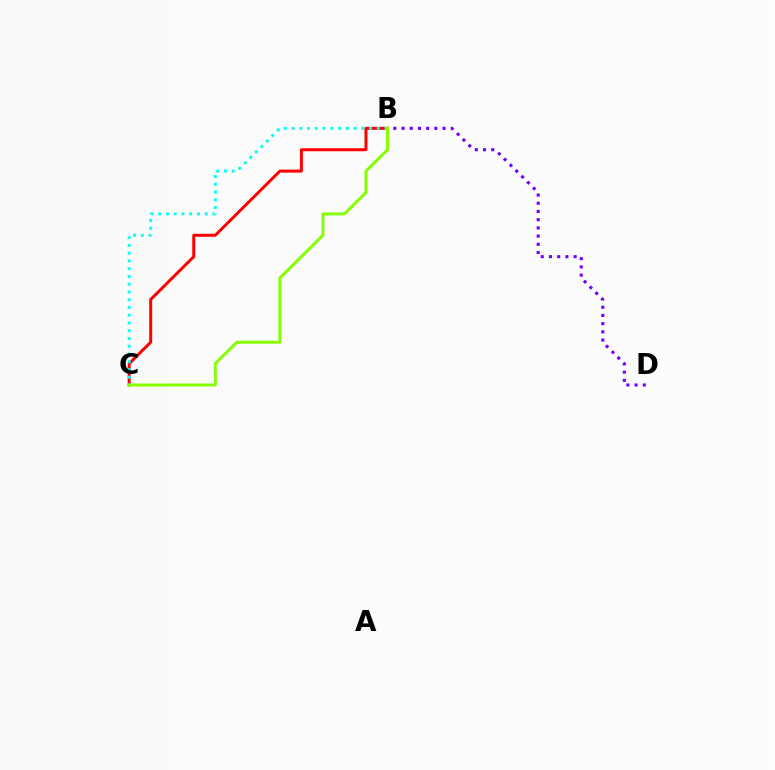{('B', 'C'): [{'color': '#ff0000', 'line_style': 'solid', 'thickness': 2.15}, {'color': '#00fff6', 'line_style': 'dotted', 'thickness': 2.11}, {'color': '#84ff00', 'line_style': 'solid', 'thickness': 2.13}], ('B', 'D'): [{'color': '#7200ff', 'line_style': 'dotted', 'thickness': 2.23}]}